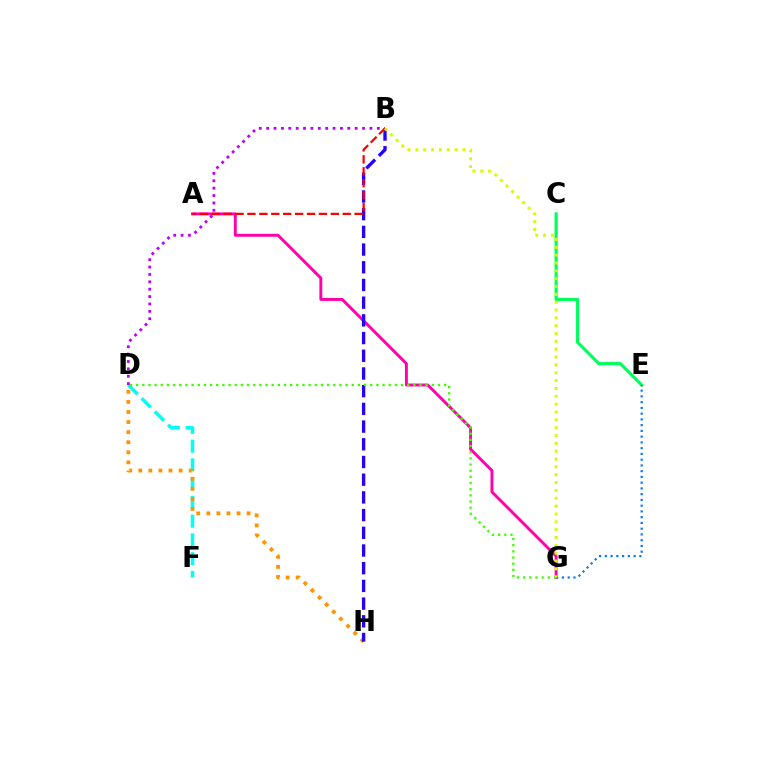{('D', 'F'): [{'color': '#00fff6', 'line_style': 'dashed', 'thickness': 2.55}], ('C', 'E'): [{'color': '#00ff5c', 'line_style': 'solid', 'thickness': 2.27}], ('A', 'G'): [{'color': '#ff00ac', 'line_style': 'solid', 'thickness': 2.09}], ('D', 'H'): [{'color': '#ff9400', 'line_style': 'dotted', 'thickness': 2.74}], ('B', 'H'): [{'color': '#2500ff', 'line_style': 'dashed', 'thickness': 2.4}], ('B', 'D'): [{'color': '#b900ff', 'line_style': 'dotted', 'thickness': 2.0}], ('A', 'B'): [{'color': '#ff0000', 'line_style': 'dashed', 'thickness': 1.62}], ('E', 'G'): [{'color': '#0074ff', 'line_style': 'dotted', 'thickness': 1.56}], ('D', 'G'): [{'color': '#3dff00', 'line_style': 'dotted', 'thickness': 1.67}], ('B', 'G'): [{'color': '#d1ff00', 'line_style': 'dotted', 'thickness': 2.13}]}